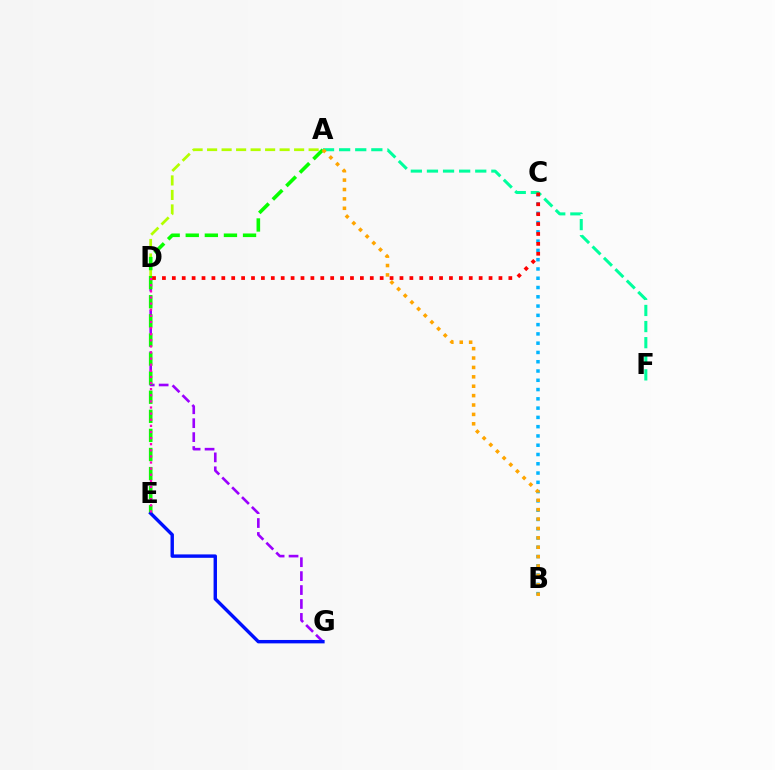{('A', 'D'): [{'color': '#b3ff00', 'line_style': 'dashed', 'thickness': 1.97}], ('D', 'G'): [{'color': '#9b00ff', 'line_style': 'dashed', 'thickness': 1.89}], ('A', 'E'): [{'color': '#08ff00', 'line_style': 'dashed', 'thickness': 2.59}], ('B', 'C'): [{'color': '#00b5ff', 'line_style': 'dotted', 'thickness': 2.52}], ('E', 'G'): [{'color': '#0010ff', 'line_style': 'solid', 'thickness': 2.45}], ('A', 'F'): [{'color': '#00ff9d', 'line_style': 'dashed', 'thickness': 2.19}], ('A', 'B'): [{'color': '#ffa500', 'line_style': 'dotted', 'thickness': 2.55}], ('D', 'E'): [{'color': '#ff00bd', 'line_style': 'dotted', 'thickness': 1.66}], ('C', 'D'): [{'color': '#ff0000', 'line_style': 'dotted', 'thickness': 2.69}]}